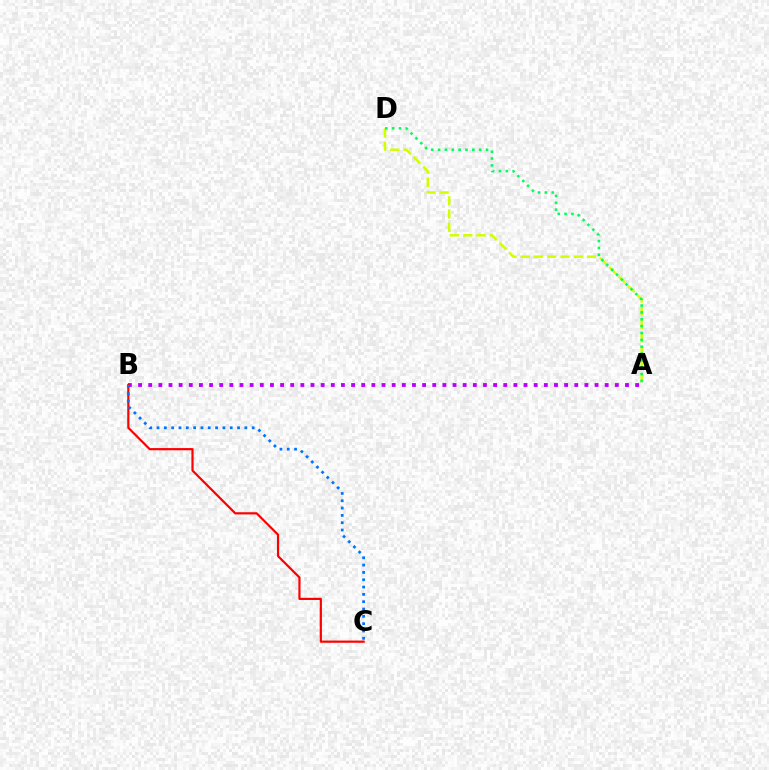{('A', 'B'): [{'color': '#b900ff', 'line_style': 'dotted', 'thickness': 2.76}], ('B', 'C'): [{'color': '#ff0000', 'line_style': 'solid', 'thickness': 1.58}, {'color': '#0074ff', 'line_style': 'dotted', 'thickness': 1.99}], ('A', 'D'): [{'color': '#d1ff00', 'line_style': 'dashed', 'thickness': 1.8}, {'color': '#00ff5c', 'line_style': 'dotted', 'thickness': 1.86}]}